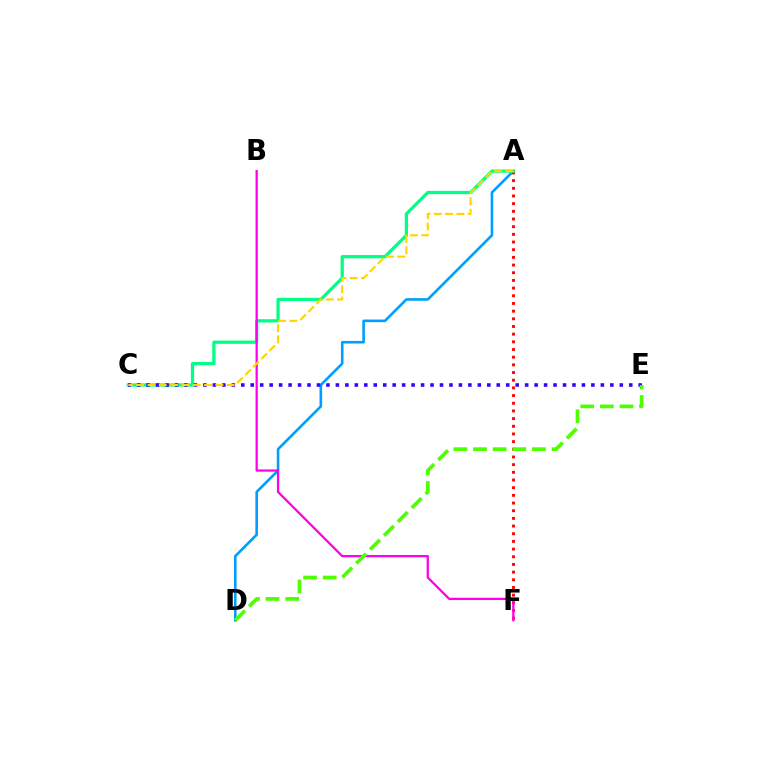{('A', 'D'): [{'color': '#009eff', 'line_style': 'solid', 'thickness': 1.88}], ('A', 'F'): [{'color': '#ff0000', 'line_style': 'dotted', 'thickness': 2.09}], ('A', 'C'): [{'color': '#00ff86', 'line_style': 'solid', 'thickness': 2.34}, {'color': '#ffd500', 'line_style': 'dashed', 'thickness': 1.54}], ('B', 'F'): [{'color': '#ff00ed', 'line_style': 'solid', 'thickness': 1.64}], ('C', 'E'): [{'color': '#3700ff', 'line_style': 'dotted', 'thickness': 2.57}], ('D', 'E'): [{'color': '#4fff00', 'line_style': 'dashed', 'thickness': 2.67}]}